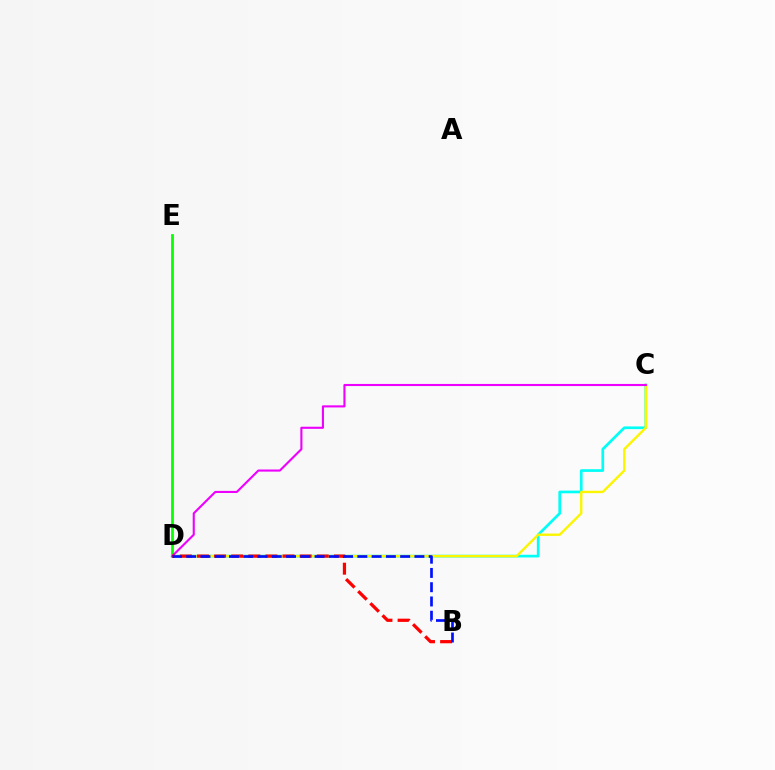{('C', 'D'): [{'color': '#00fff6', 'line_style': 'solid', 'thickness': 1.94}, {'color': '#fcf500', 'line_style': 'solid', 'thickness': 1.72}, {'color': '#ee00ff', 'line_style': 'solid', 'thickness': 1.52}], ('D', 'E'): [{'color': '#08ff00', 'line_style': 'solid', 'thickness': 2.0}], ('B', 'D'): [{'color': '#ff0000', 'line_style': 'dashed', 'thickness': 2.33}, {'color': '#0010ff', 'line_style': 'dashed', 'thickness': 1.94}]}